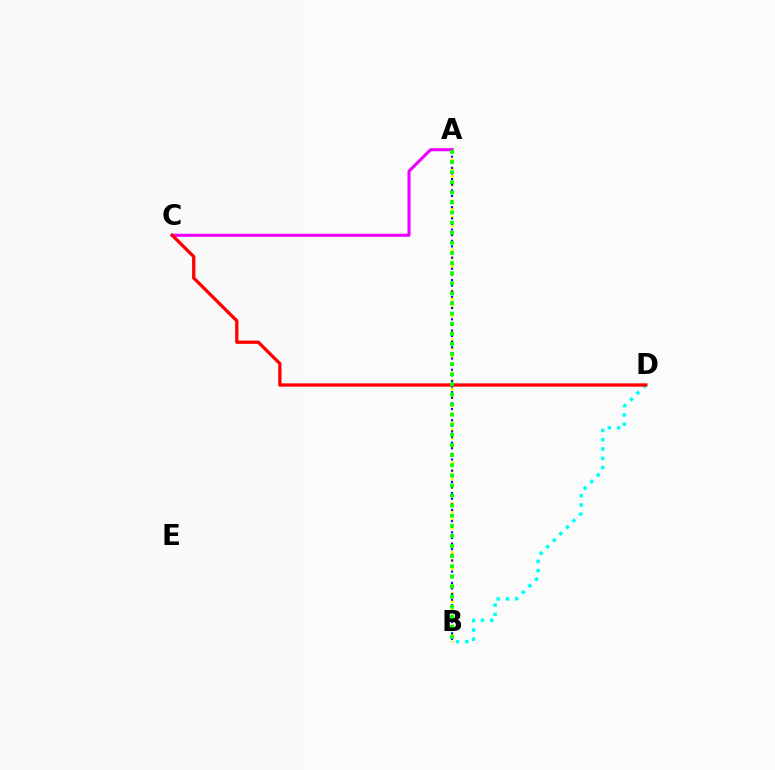{('A', 'B'): [{'color': '#fcf500', 'line_style': 'dotted', 'thickness': 2.22}, {'color': '#0010ff', 'line_style': 'dotted', 'thickness': 1.52}, {'color': '#08ff00', 'line_style': 'dotted', 'thickness': 2.75}], ('B', 'D'): [{'color': '#00fff6', 'line_style': 'dotted', 'thickness': 2.52}], ('A', 'C'): [{'color': '#ee00ff', 'line_style': 'solid', 'thickness': 2.22}], ('C', 'D'): [{'color': '#ff0000', 'line_style': 'solid', 'thickness': 2.37}]}